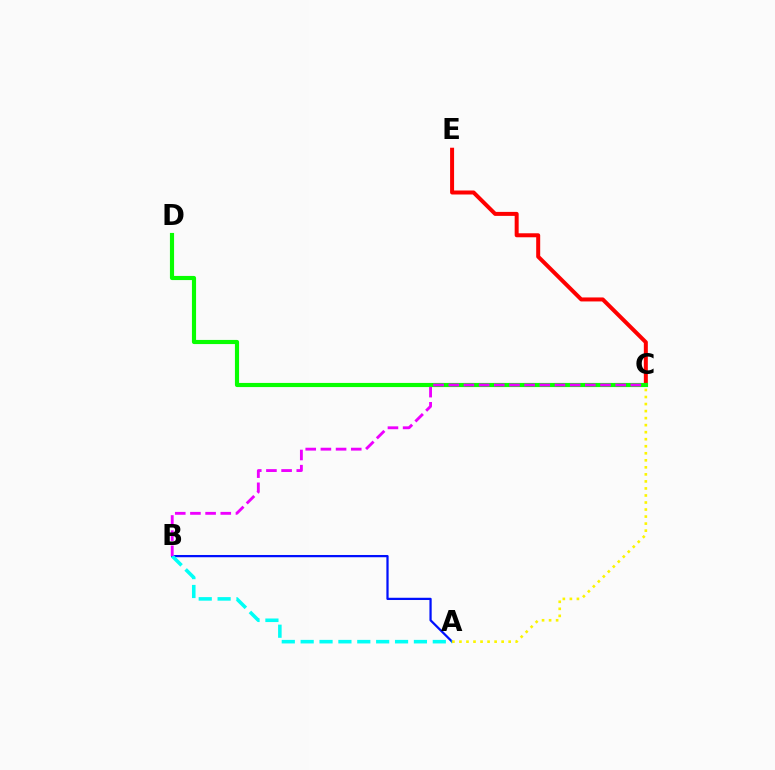{('A', 'B'): [{'color': '#0010ff', 'line_style': 'solid', 'thickness': 1.62}, {'color': '#00fff6', 'line_style': 'dashed', 'thickness': 2.56}], ('A', 'C'): [{'color': '#fcf500', 'line_style': 'dotted', 'thickness': 1.91}], ('C', 'E'): [{'color': '#ff0000', 'line_style': 'solid', 'thickness': 2.88}], ('C', 'D'): [{'color': '#08ff00', 'line_style': 'solid', 'thickness': 2.98}], ('B', 'C'): [{'color': '#ee00ff', 'line_style': 'dashed', 'thickness': 2.06}]}